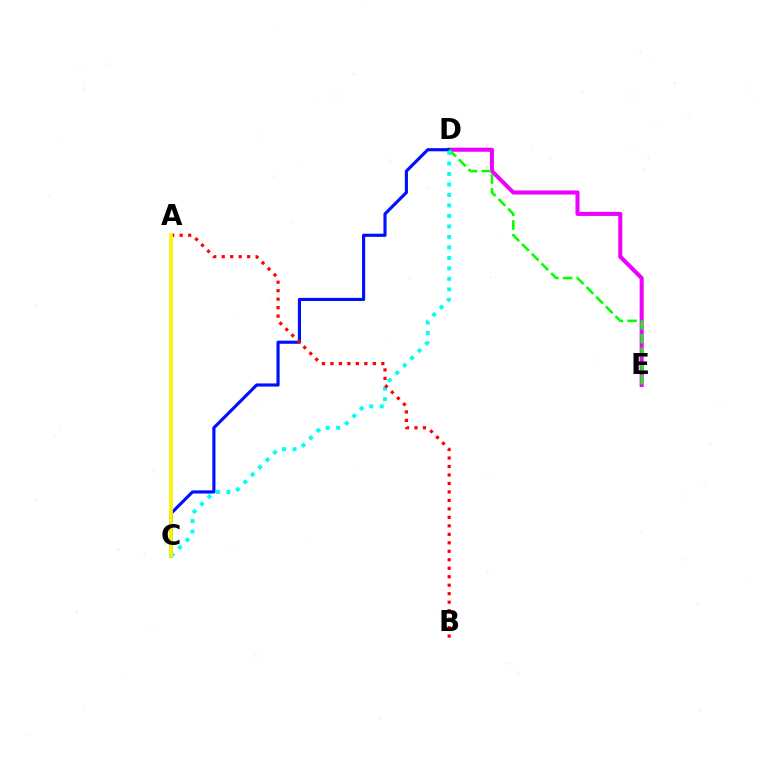{('D', 'E'): [{'color': '#ee00ff', 'line_style': 'solid', 'thickness': 2.93}, {'color': '#08ff00', 'line_style': 'dashed', 'thickness': 1.86}], ('C', 'D'): [{'color': '#0010ff', 'line_style': 'solid', 'thickness': 2.27}, {'color': '#00fff6', 'line_style': 'dotted', 'thickness': 2.85}], ('A', 'B'): [{'color': '#ff0000', 'line_style': 'dotted', 'thickness': 2.3}], ('A', 'C'): [{'color': '#fcf500', 'line_style': 'solid', 'thickness': 2.6}]}